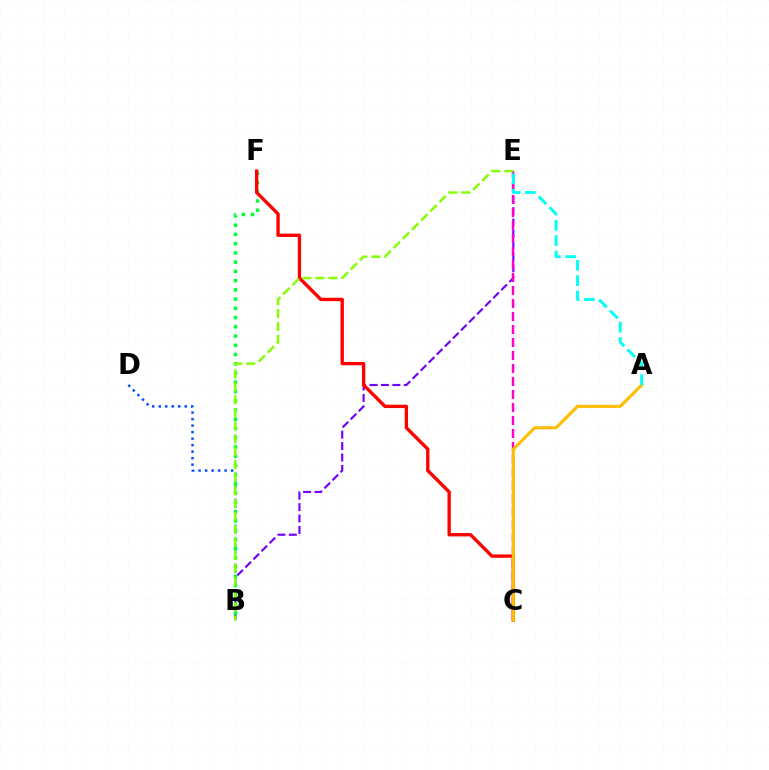{('B', 'E'): [{'color': '#7200ff', 'line_style': 'dashed', 'thickness': 1.55}, {'color': '#84ff00', 'line_style': 'dashed', 'thickness': 1.76}], ('B', 'D'): [{'color': '#004bff', 'line_style': 'dotted', 'thickness': 1.77}], ('B', 'F'): [{'color': '#00ff39', 'line_style': 'dotted', 'thickness': 2.51}], ('C', 'E'): [{'color': '#ff00cf', 'line_style': 'dashed', 'thickness': 1.77}], ('C', 'F'): [{'color': '#ff0000', 'line_style': 'solid', 'thickness': 2.41}], ('A', 'C'): [{'color': '#ffbd00', 'line_style': 'solid', 'thickness': 2.23}], ('A', 'E'): [{'color': '#00fff6', 'line_style': 'dashed', 'thickness': 2.08}]}